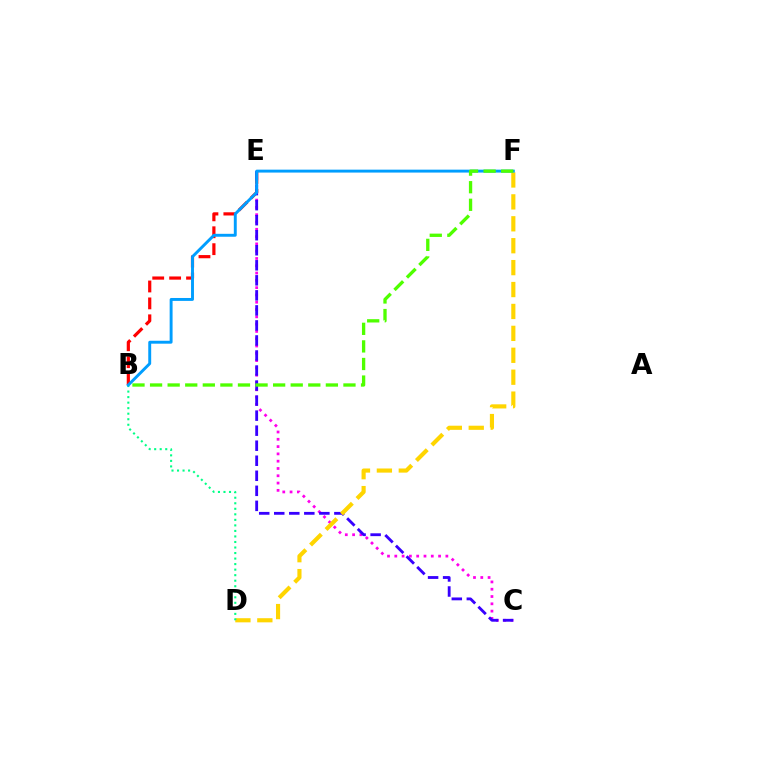{('C', 'E'): [{'color': '#ff00ed', 'line_style': 'dotted', 'thickness': 1.98}, {'color': '#3700ff', 'line_style': 'dashed', 'thickness': 2.04}], ('B', 'E'): [{'color': '#ff0000', 'line_style': 'dashed', 'thickness': 2.3}], ('D', 'F'): [{'color': '#ffd500', 'line_style': 'dashed', 'thickness': 2.98}], ('B', 'D'): [{'color': '#00ff86', 'line_style': 'dotted', 'thickness': 1.5}], ('B', 'F'): [{'color': '#009eff', 'line_style': 'solid', 'thickness': 2.1}, {'color': '#4fff00', 'line_style': 'dashed', 'thickness': 2.39}]}